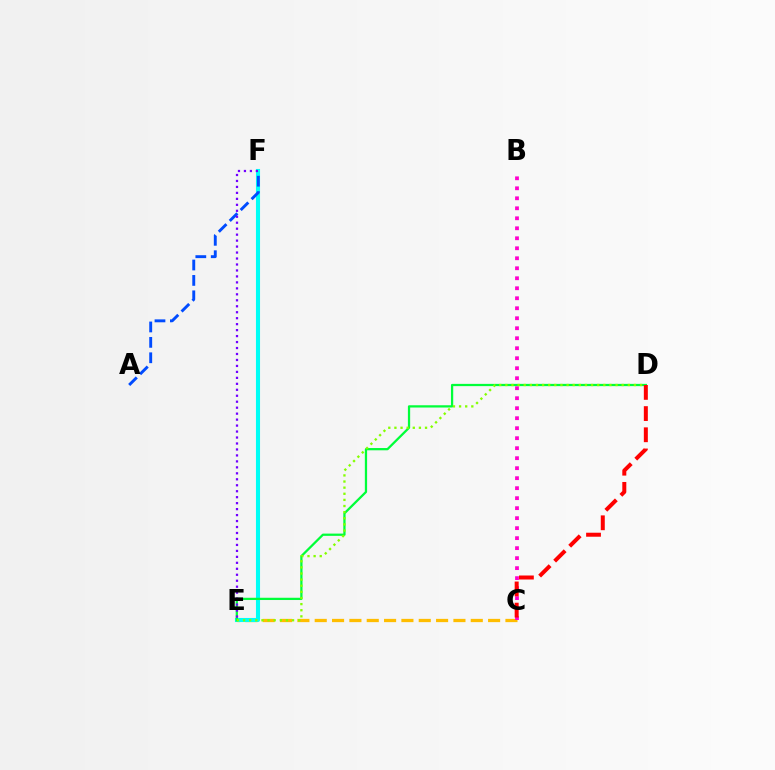{('C', 'E'): [{'color': '#ffbd00', 'line_style': 'dashed', 'thickness': 2.36}], ('E', 'F'): [{'color': '#00fff6', 'line_style': 'solid', 'thickness': 2.94}, {'color': '#7200ff', 'line_style': 'dotted', 'thickness': 1.62}], ('A', 'F'): [{'color': '#004bff', 'line_style': 'dashed', 'thickness': 2.09}], ('D', 'E'): [{'color': '#00ff39', 'line_style': 'solid', 'thickness': 1.63}, {'color': '#84ff00', 'line_style': 'dotted', 'thickness': 1.66}], ('B', 'C'): [{'color': '#ff00cf', 'line_style': 'dotted', 'thickness': 2.72}], ('C', 'D'): [{'color': '#ff0000', 'line_style': 'dashed', 'thickness': 2.88}]}